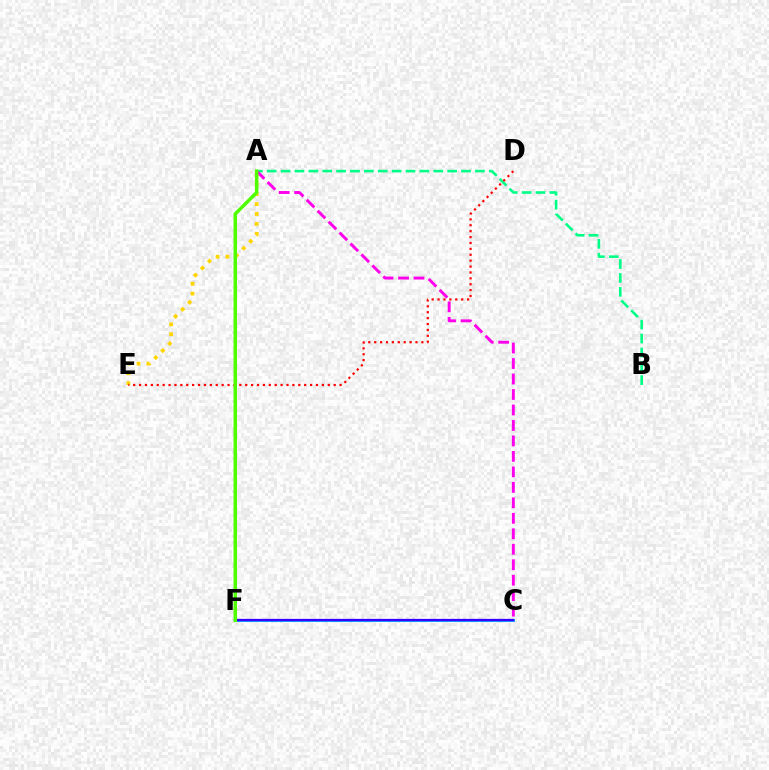{('C', 'F'): [{'color': '#009eff', 'line_style': 'solid', 'thickness': 2.03}, {'color': '#3700ff', 'line_style': 'solid', 'thickness': 1.64}], ('A', 'E'): [{'color': '#ffd500', 'line_style': 'dotted', 'thickness': 2.69}], ('A', 'B'): [{'color': '#00ff86', 'line_style': 'dashed', 'thickness': 1.89}], ('A', 'C'): [{'color': '#ff00ed', 'line_style': 'dashed', 'thickness': 2.1}], ('D', 'E'): [{'color': '#ff0000', 'line_style': 'dotted', 'thickness': 1.6}], ('A', 'F'): [{'color': '#4fff00', 'line_style': 'solid', 'thickness': 2.51}]}